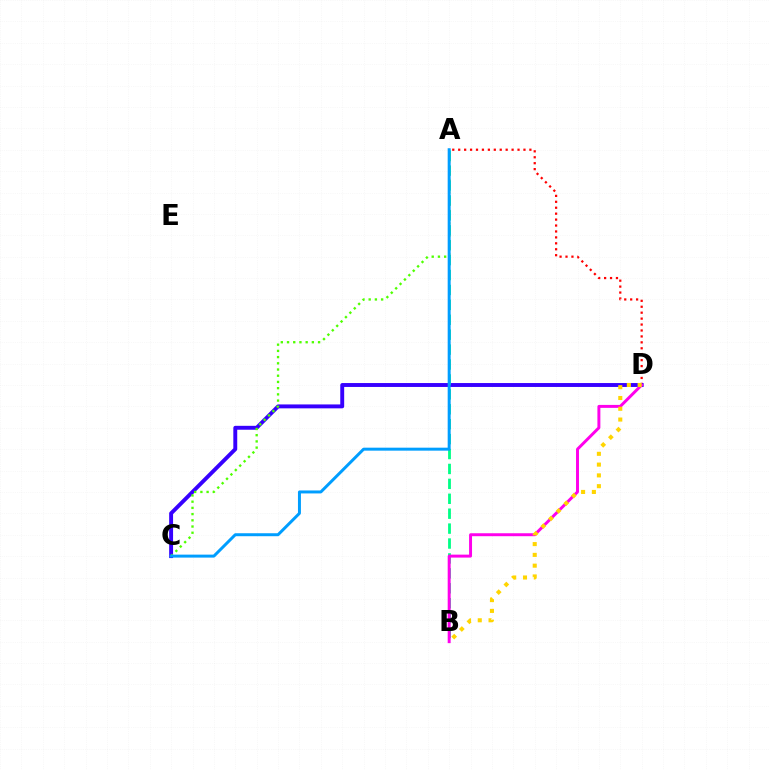{('A', 'D'): [{'color': '#ff0000', 'line_style': 'dotted', 'thickness': 1.61}], ('C', 'D'): [{'color': '#3700ff', 'line_style': 'solid', 'thickness': 2.81}], ('A', 'B'): [{'color': '#00ff86', 'line_style': 'dashed', 'thickness': 2.03}], ('B', 'D'): [{'color': '#ff00ed', 'line_style': 'solid', 'thickness': 2.13}, {'color': '#ffd500', 'line_style': 'dotted', 'thickness': 2.93}], ('A', 'C'): [{'color': '#4fff00', 'line_style': 'dotted', 'thickness': 1.69}, {'color': '#009eff', 'line_style': 'solid', 'thickness': 2.14}]}